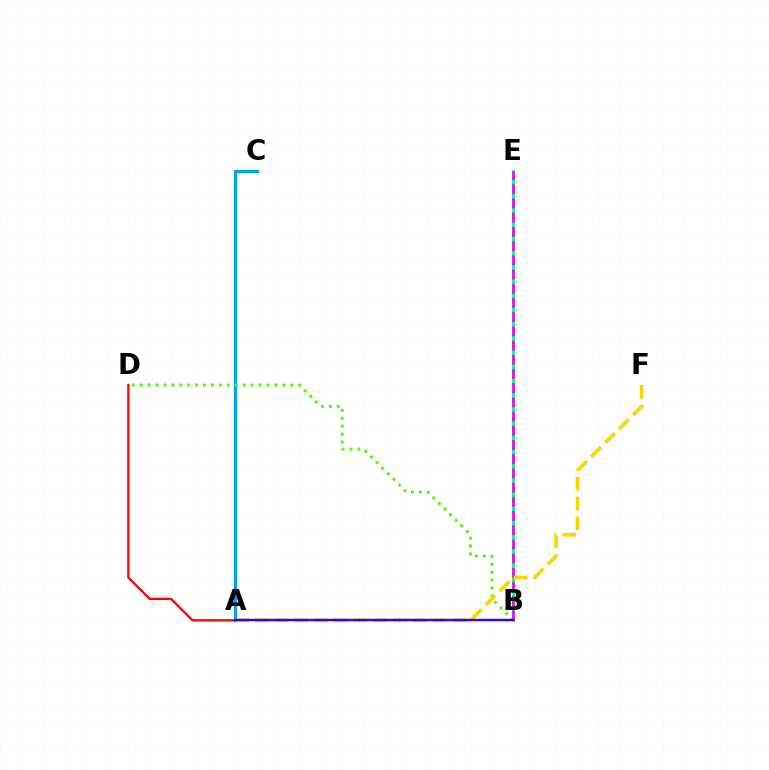{('A', 'C'): [{'color': '#009eff', 'line_style': 'solid', 'thickness': 2.33}], ('A', 'D'): [{'color': '#ff0000', 'line_style': 'solid', 'thickness': 1.66}], ('B', 'D'): [{'color': '#4fff00', 'line_style': 'dotted', 'thickness': 2.15}], ('B', 'E'): [{'color': '#00ff86', 'line_style': 'solid', 'thickness': 2.09}, {'color': '#ff00ed', 'line_style': 'dashed', 'thickness': 1.93}], ('A', 'F'): [{'color': '#ffd500', 'line_style': 'dashed', 'thickness': 2.68}], ('A', 'B'): [{'color': '#3700ff', 'line_style': 'solid', 'thickness': 1.76}]}